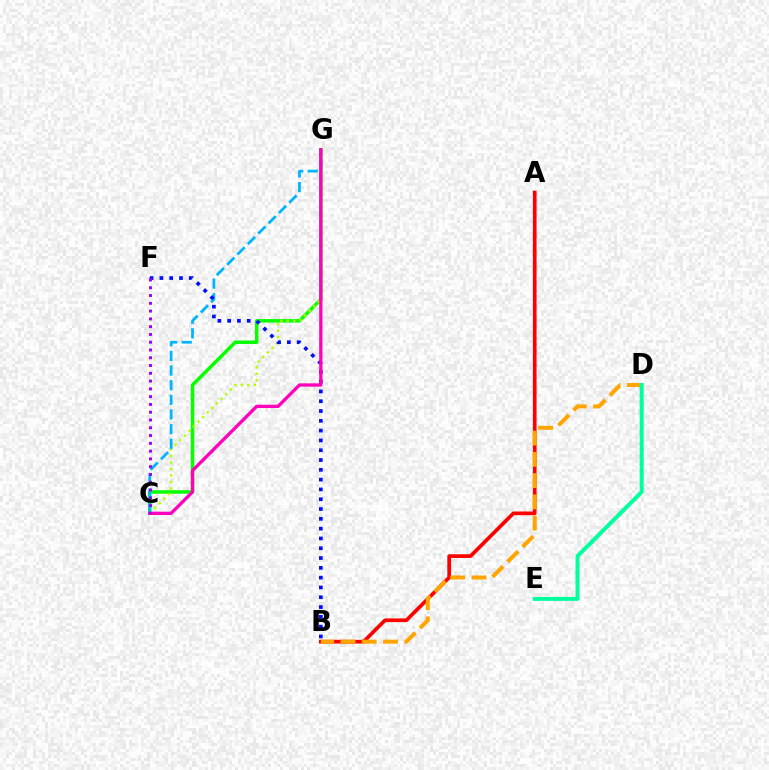{('C', 'G'): [{'color': '#08ff00', 'line_style': 'solid', 'thickness': 2.53}, {'color': '#b3ff00', 'line_style': 'dotted', 'thickness': 1.77}, {'color': '#00b5ff', 'line_style': 'dashed', 'thickness': 1.99}, {'color': '#ff00bd', 'line_style': 'solid', 'thickness': 2.37}], ('A', 'B'): [{'color': '#ff0000', 'line_style': 'solid', 'thickness': 2.66}], ('B', 'D'): [{'color': '#ffa500', 'line_style': 'dashed', 'thickness': 2.89}], ('D', 'E'): [{'color': '#00ff9d', 'line_style': 'solid', 'thickness': 2.86}], ('B', 'F'): [{'color': '#0010ff', 'line_style': 'dotted', 'thickness': 2.66}], ('C', 'F'): [{'color': '#9b00ff', 'line_style': 'dotted', 'thickness': 2.11}]}